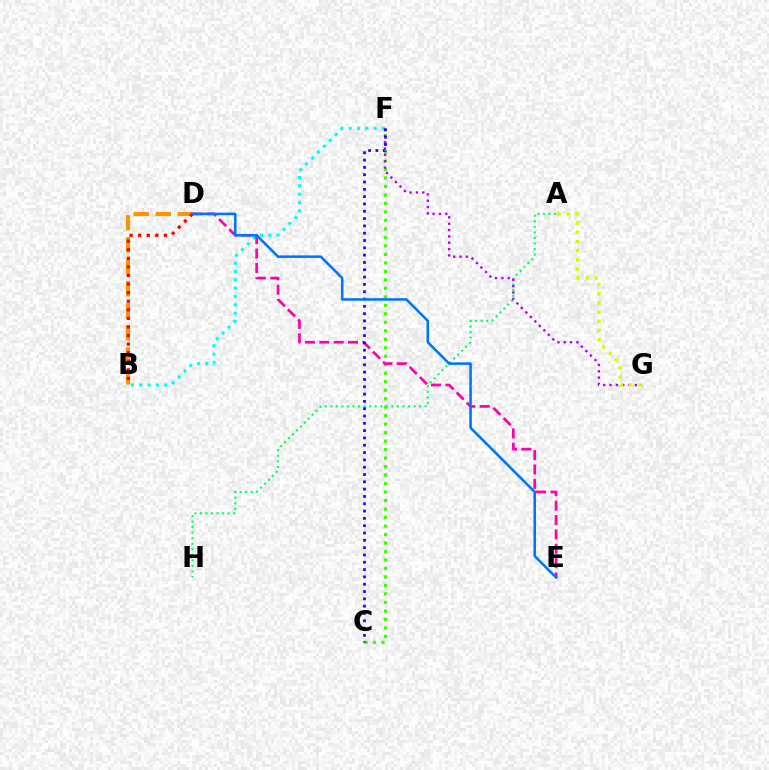{('B', 'D'): [{'color': '#ff9400', 'line_style': 'dashed', 'thickness': 2.99}, {'color': '#ff0000', 'line_style': 'dotted', 'thickness': 2.33}], ('C', 'F'): [{'color': '#3dff00', 'line_style': 'dotted', 'thickness': 2.31}, {'color': '#2500ff', 'line_style': 'dotted', 'thickness': 1.99}], ('B', 'F'): [{'color': '#00fff6', 'line_style': 'dotted', 'thickness': 2.26}], ('A', 'H'): [{'color': '#00ff5c', 'line_style': 'dotted', 'thickness': 1.51}], ('F', 'G'): [{'color': '#b900ff', 'line_style': 'dotted', 'thickness': 1.72}], ('A', 'G'): [{'color': '#d1ff00', 'line_style': 'dotted', 'thickness': 2.5}], ('D', 'E'): [{'color': '#ff00ac', 'line_style': 'dashed', 'thickness': 1.95}, {'color': '#0074ff', 'line_style': 'solid', 'thickness': 1.83}]}